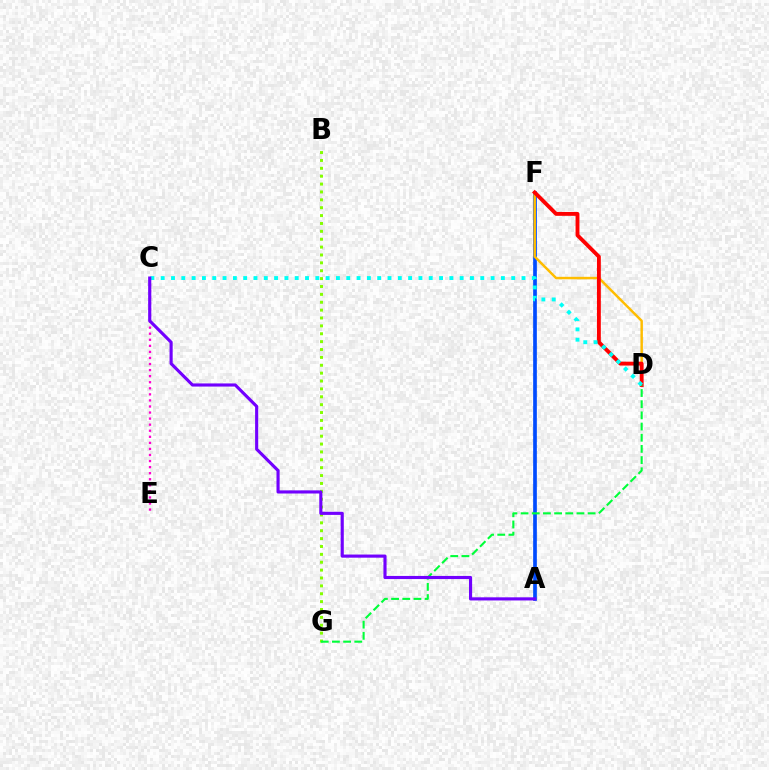{('A', 'F'): [{'color': '#004bff', 'line_style': 'solid', 'thickness': 2.65}], ('B', 'G'): [{'color': '#84ff00', 'line_style': 'dotted', 'thickness': 2.14}], ('D', 'F'): [{'color': '#ffbd00', 'line_style': 'solid', 'thickness': 1.78}, {'color': '#ff0000', 'line_style': 'solid', 'thickness': 2.79}], ('C', 'E'): [{'color': '#ff00cf', 'line_style': 'dotted', 'thickness': 1.65}], ('D', 'G'): [{'color': '#00ff39', 'line_style': 'dashed', 'thickness': 1.52}], ('C', 'D'): [{'color': '#00fff6', 'line_style': 'dotted', 'thickness': 2.8}], ('A', 'C'): [{'color': '#7200ff', 'line_style': 'solid', 'thickness': 2.25}]}